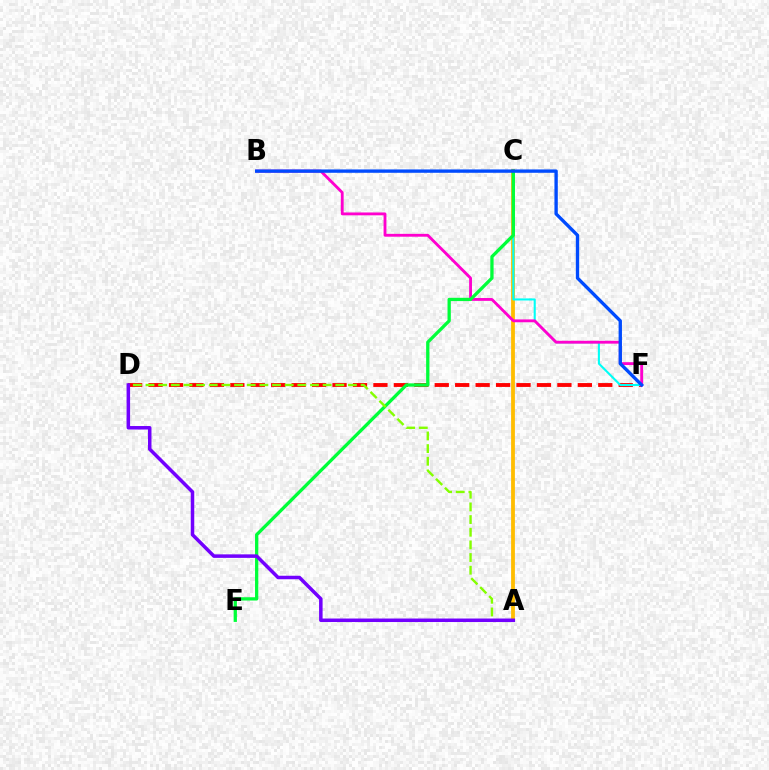{('A', 'C'): [{'color': '#ffbd00', 'line_style': 'solid', 'thickness': 2.74}], ('D', 'F'): [{'color': '#ff0000', 'line_style': 'dashed', 'thickness': 2.78}], ('C', 'F'): [{'color': '#00fff6', 'line_style': 'solid', 'thickness': 1.51}], ('B', 'F'): [{'color': '#ff00cf', 'line_style': 'solid', 'thickness': 2.05}, {'color': '#004bff', 'line_style': 'solid', 'thickness': 2.41}], ('C', 'E'): [{'color': '#00ff39', 'line_style': 'solid', 'thickness': 2.37}], ('A', 'D'): [{'color': '#84ff00', 'line_style': 'dashed', 'thickness': 1.72}, {'color': '#7200ff', 'line_style': 'solid', 'thickness': 2.53}]}